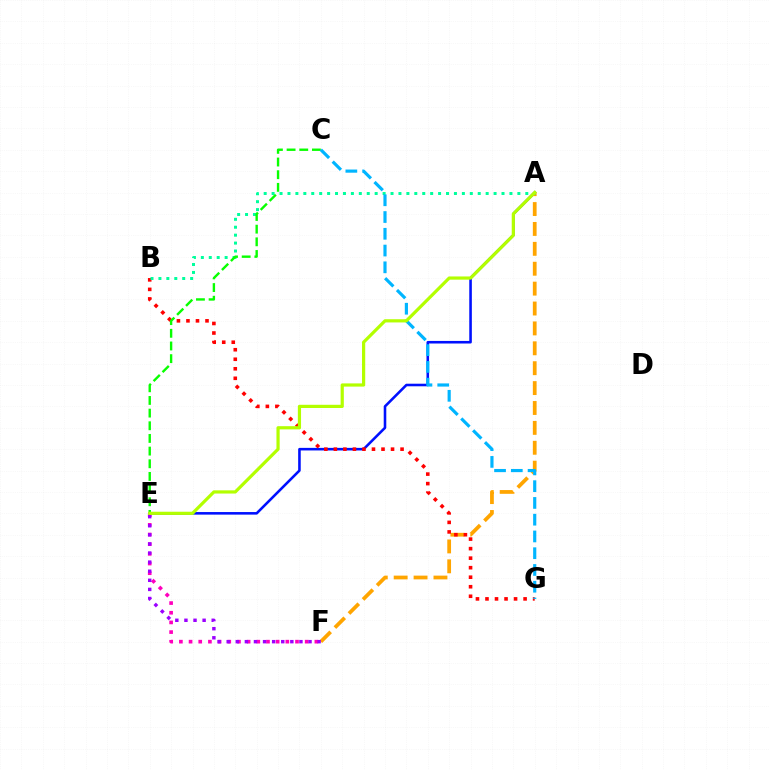{('A', 'E'): [{'color': '#0010ff', 'line_style': 'solid', 'thickness': 1.85}, {'color': '#b3ff00', 'line_style': 'solid', 'thickness': 2.31}], ('A', 'F'): [{'color': '#ffa500', 'line_style': 'dashed', 'thickness': 2.7}], ('E', 'F'): [{'color': '#ff00bd', 'line_style': 'dotted', 'thickness': 2.63}, {'color': '#9b00ff', 'line_style': 'dotted', 'thickness': 2.47}], ('B', 'G'): [{'color': '#ff0000', 'line_style': 'dotted', 'thickness': 2.59}], ('A', 'B'): [{'color': '#00ff9d', 'line_style': 'dotted', 'thickness': 2.15}], ('C', 'E'): [{'color': '#08ff00', 'line_style': 'dashed', 'thickness': 1.72}], ('C', 'G'): [{'color': '#00b5ff', 'line_style': 'dashed', 'thickness': 2.28}]}